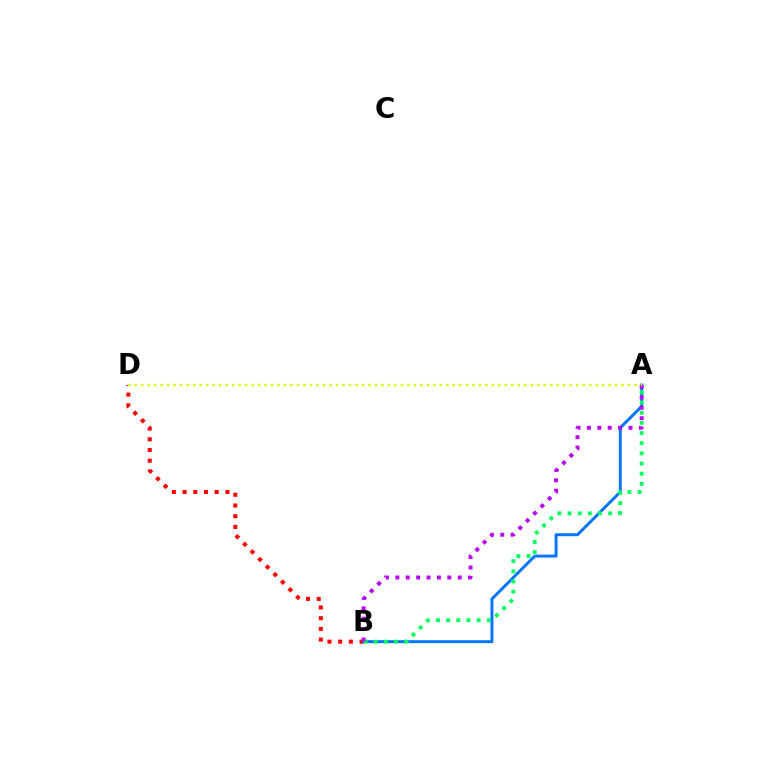{('B', 'D'): [{'color': '#ff0000', 'line_style': 'dotted', 'thickness': 2.91}], ('A', 'B'): [{'color': '#0074ff', 'line_style': 'solid', 'thickness': 2.12}, {'color': '#00ff5c', 'line_style': 'dotted', 'thickness': 2.76}, {'color': '#b900ff', 'line_style': 'dotted', 'thickness': 2.83}], ('A', 'D'): [{'color': '#d1ff00', 'line_style': 'dotted', 'thickness': 1.76}]}